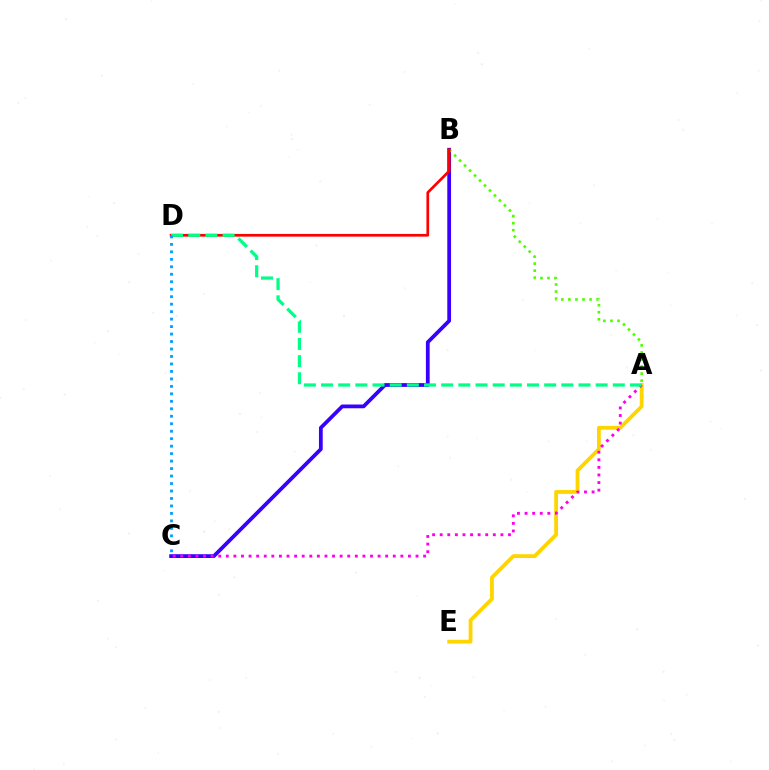{('A', 'E'): [{'color': '#ffd500', 'line_style': 'solid', 'thickness': 2.74}], ('B', 'C'): [{'color': '#3700ff', 'line_style': 'solid', 'thickness': 2.71}], ('A', 'B'): [{'color': '#4fff00', 'line_style': 'dotted', 'thickness': 1.92}], ('B', 'D'): [{'color': '#ff0000', 'line_style': 'solid', 'thickness': 1.95}], ('A', 'C'): [{'color': '#ff00ed', 'line_style': 'dotted', 'thickness': 2.06}], ('A', 'D'): [{'color': '#00ff86', 'line_style': 'dashed', 'thickness': 2.33}], ('C', 'D'): [{'color': '#009eff', 'line_style': 'dotted', 'thickness': 2.03}]}